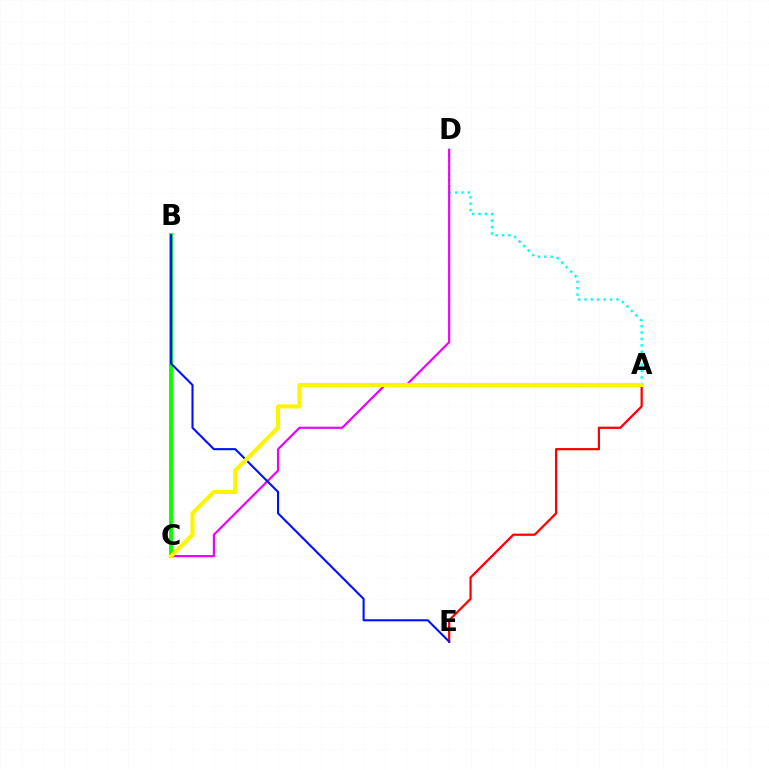{('A', 'D'): [{'color': '#00fff6', 'line_style': 'dotted', 'thickness': 1.74}], ('B', 'C'): [{'color': '#08ff00', 'line_style': 'solid', 'thickness': 2.78}], ('A', 'E'): [{'color': '#ff0000', 'line_style': 'solid', 'thickness': 1.61}], ('C', 'D'): [{'color': '#ee00ff', 'line_style': 'solid', 'thickness': 1.57}], ('B', 'E'): [{'color': '#0010ff', 'line_style': 'solid', 'thickness': 1.51}], ('A', 'C'): [{'color': '#fcf500', 'line_style': 'solid', 'thickness': 2.96}]}